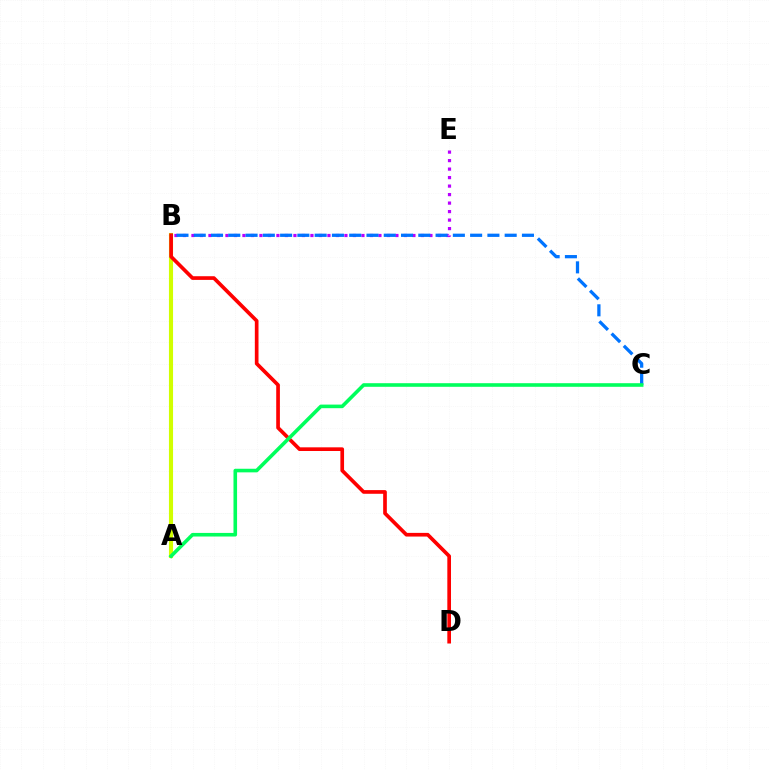{('A', 'B'): [{'color': '#d1ff00', 'line_style': 'solid', 'thickness': 2.96}], ('B', 'E'): [{'color': '#b900ff', 'line_style': 'dotted', 'thickness': 2.31}], ('B', 'D'): [{'color': '#ff0000', 'line_style': 'solid', 'thickness': 2.65}], ('B', 'C'): [{'color': '#0074ff', 'line_style': 'dashed', 'thickness': 2.35}], ('A', 'C'): [{'color': '#00ff5c', 'line_style': 'solid', 'thickness': 2.59}]}